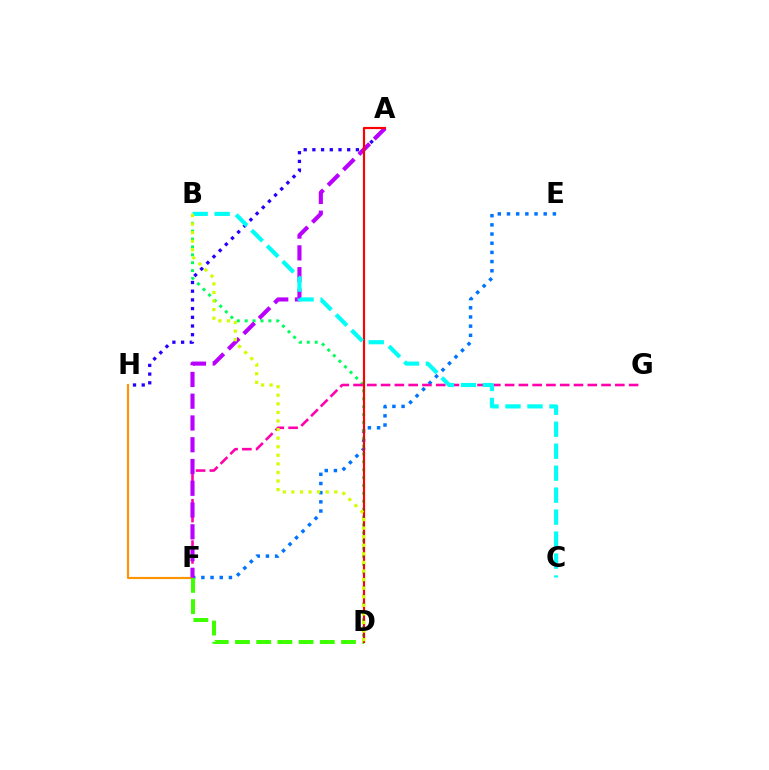{('F', 'H'): [{'color': '#ff9400', 'line_style': 'solid', 'thickness': 1.54}], ('A', 'H'): [{'color': '#2500ff', 'line_style': 'dotted', 'thickness': 2.36}], ('E', 'F'): [{'color': '#0074ff', 'line_style': 'dotted', 'thickness': 2.49}], ('D', 'F'): [{'color': '#3dff00', 'line_style': 'dashed', 'thickness': 2.88}], ('B', 'D'): [{'color': '#00ff5c', 'line_style': 'dotted', 'thickness': 2.14}, {'color': '#d1ff00', 'line_style': 'dotted', 'thickness': 2.33}], ('F', 'G'): [{'color': '#ff00ac', 'line_style': 'dashed', 'thickness': 1.87}], ('A', 'F'): [{'color': '#b900ff', 'line_style': 'dashed', 'thickness': 2.96}], ('A', 'D'): [{'color': '#ff0000', 'line_style': 'solid', 'thickness': 1.56}], ('B', 'C'): [{'color': '#00fff6', 'line_style': 'dashed', 'thickness': 2.99}]}